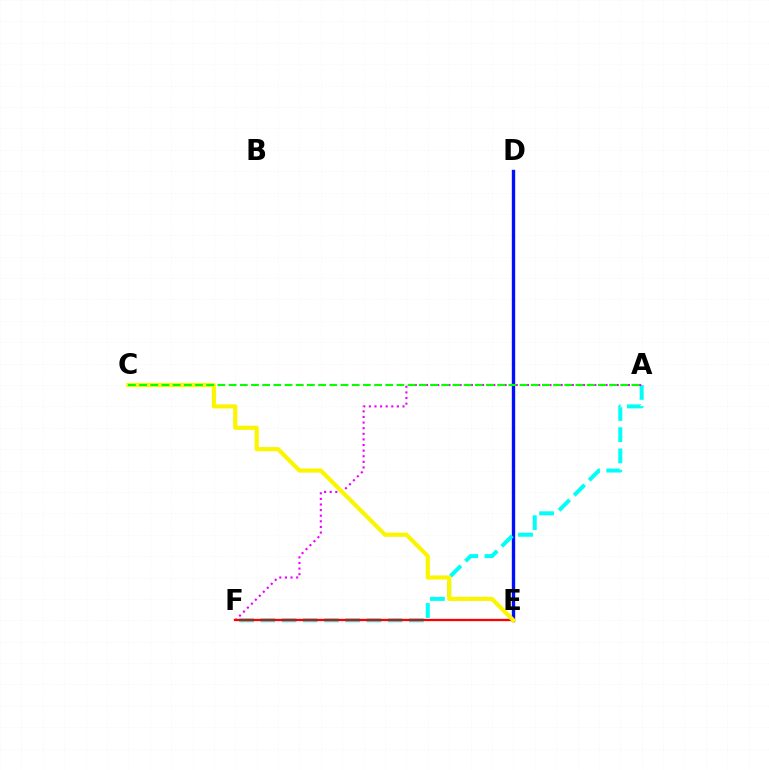{('D', 'E'): [{'color': '#0010ff', 'line_style': 'solid', 'thickness': 2.42}], ('A', 'F'): [{'color': '#00fff6', 'line_style': 'dashed', 'thickness': 2.88}, {'color': '#ee00ff', 'line_style': 'dotted', 'thickness': 1.52}], ('E', 'F'): [{'color': '#ff0000', 'line_style': 'solid', 'thickness': 1.64}], ('C', 'E'): [{'color': '#fcf500', 'line_style': 'solid', 'thickness': 2.99}], ('A', 'C'): [{'color': '#08ff00', 'line_style': 'dashed', 'thickness': 1.52}]}